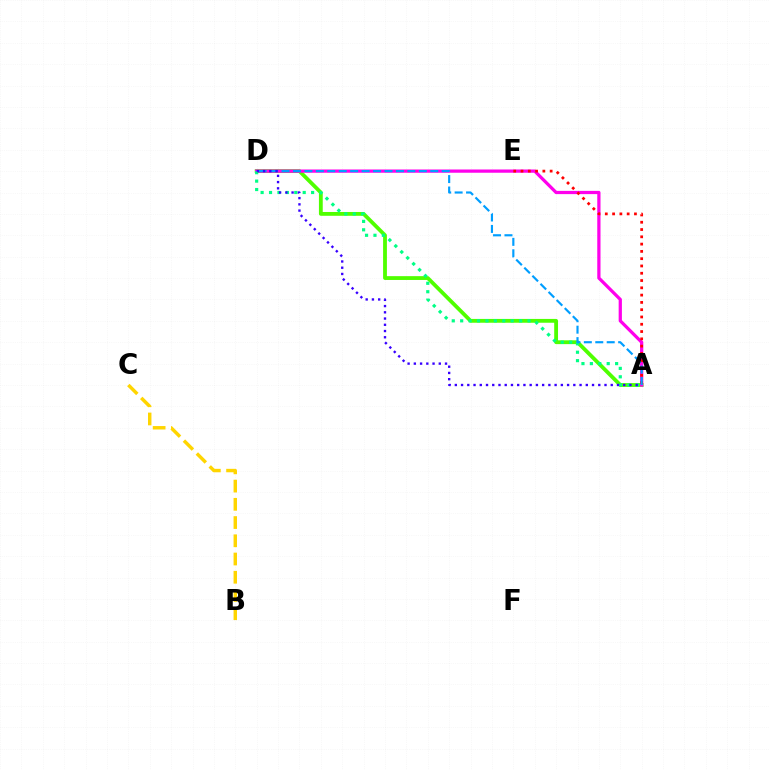{('A', 'D'): [{'color': '#4fff00', 'line_style': 'solid', 'thickness': 2.75}, {'color': '#ff00ed', 'line_style': 'solid', 'thickness': 2.34}, {'color': '#00ff86', 'line_style': 'dotted', 'thickness': 2.29}, {'color': '#009eff', 'line_style': 'dashed', 'thickness': 1.55}, {'color': '#3700ff', 'line_style': 'dotted', 'thickness': 1.69}], ('A', 'E'): [{'color': '#ff0000', 'line_style': 'dotted', 'thickness': 1.98}], ('B', 'C'): [{'color': '#ffd500', 'line_style': 'dashed', 'thickness': 2.48}]}